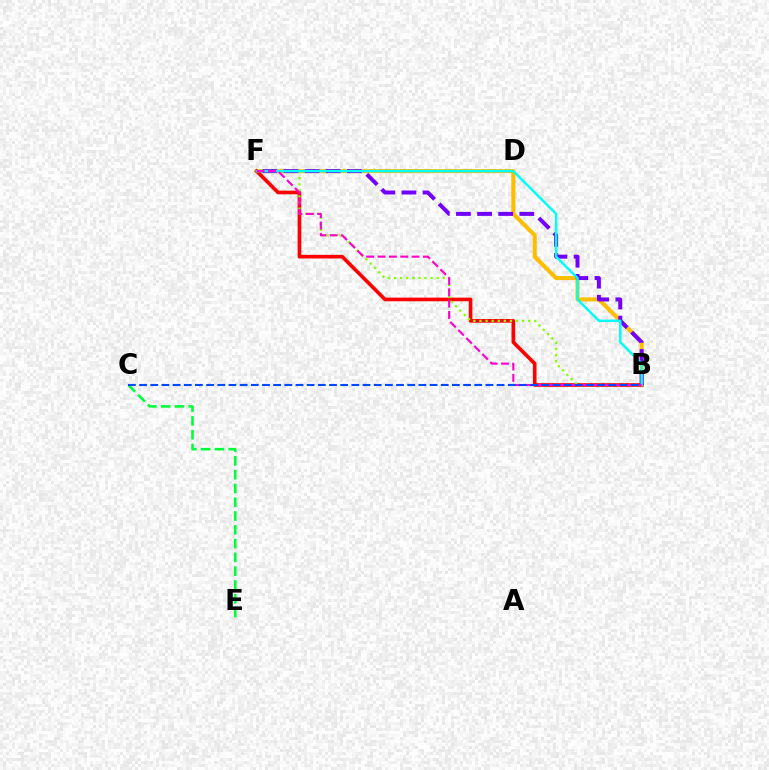{('B', 'F'): [{'color': '#ffbd00', 'line_style': 'solid', 'thickness': 2.92}, {'color': '#ff0000', 'line_style': 'solid', 'thickness': 2.63}, {'color': '#84ff00', 'line_style': 'dotted', 'thickness': 1.65}, {'color': '#7200ff', 'line_style': 'dashed', 'thickness': 2.87}, {'color': '#00fff6', 'line_style': 'solid', 'thickness': 1.79}, {'color': '#ff00cf', 'line_style': 'dashed', 'thickness': 1.54}], ('C', 'E'): [{'color': '#00ff39', 'line_style': 'dashed', 'thickness': 1.87}], ('B', 'C'): [{'color': '#004bff', 'line_style': 'dashed', 'thickness': 1.52}]}